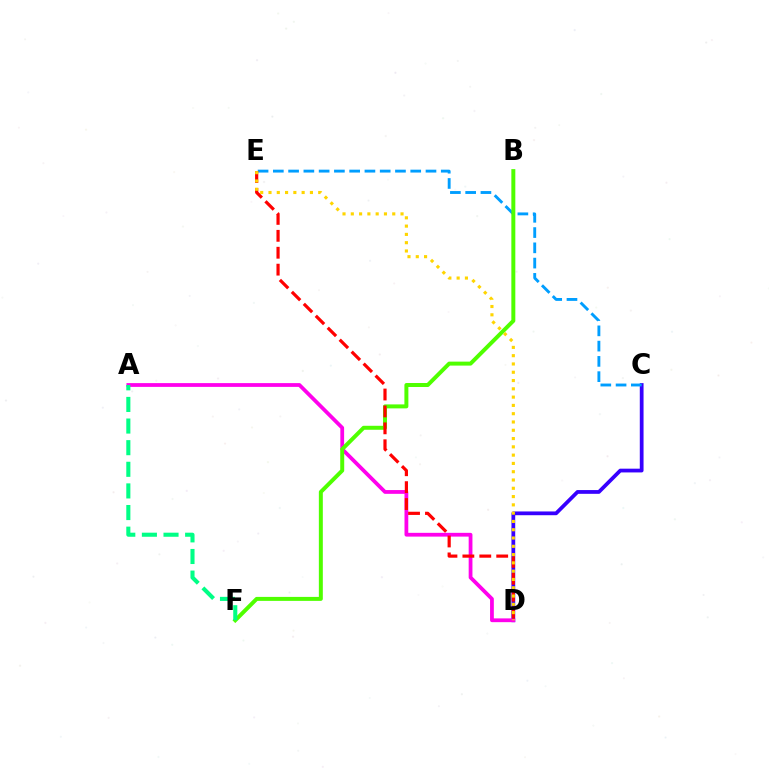{('C', 'D'): [{'color': '#3700ff', 'line_style': 'solid', 'thickness': 2.71}], ('A', 'D'): [{'color': '#ff00ed', 'line_style': 'solid', 'thickness': 2.72}], ('C', 'E'): [{'color': '#009eff', 'line_style': 'dashed', 'thickness': 2.07}], ('B', 'F'): [{'color': '#4fff00', 'line_style': 'solid', 'thickness': 2.86}], ('D', 'E'): [{'color': '#ff0000', 'line_style': 'dashed', 'thickness': 2.3}, {'color': '#ffd500', 'line_style': 'dotted', 'thickness': 2.25}], ('A', 'F'): [{'color': '#00ff86', 'line_style': 'dashed', 'thickness': 2.94}]}